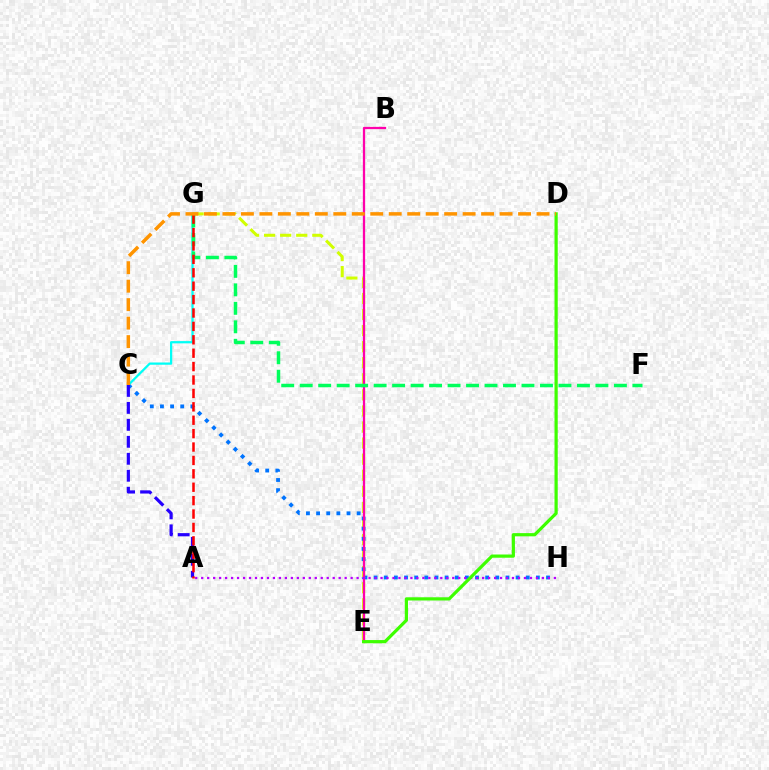{('E', 'G'): [{'color': '#d1ff00', 'line_style': 'dashed', 'thickness': 2.18}], ('C', 'H'): [{'color': '#0074ff', 'line_style': 'dotted', 'thickness': 2.76}], ('B', 'E'): [{'color': '#ff00ac', 'line_style': 'solid', 'thickness': 1.63}], ('C', 'G'): [{'color': '#00fff6', 'line_style': 'solid', 'thickness': 1.62}], ('A', 'C'): [{'color': '#2500ff', 'line_style': 'dashed', 'thickness': 2.3}], ('F', 'G'): [{'color': '#00ff5c', 'line_style': 'dashed', 'thickness': 2.51}], ('A', 'H'): [{'color': '#b900ff', 'line_style': 'dotted', 'thickness': 1.62}], ('D', 'E'): [{'color': '#3dff00', 'line_style': 'solid', 'thickness': 2.31}], ('A', 'G'): [{'color': '#ff0000', 'line_style': 'dashed', 'thickness': 1.82}], ('C', 'D'): [{'color': '#ff9400', 'line_style': 'dashed', 'thickness': 2.51}]}